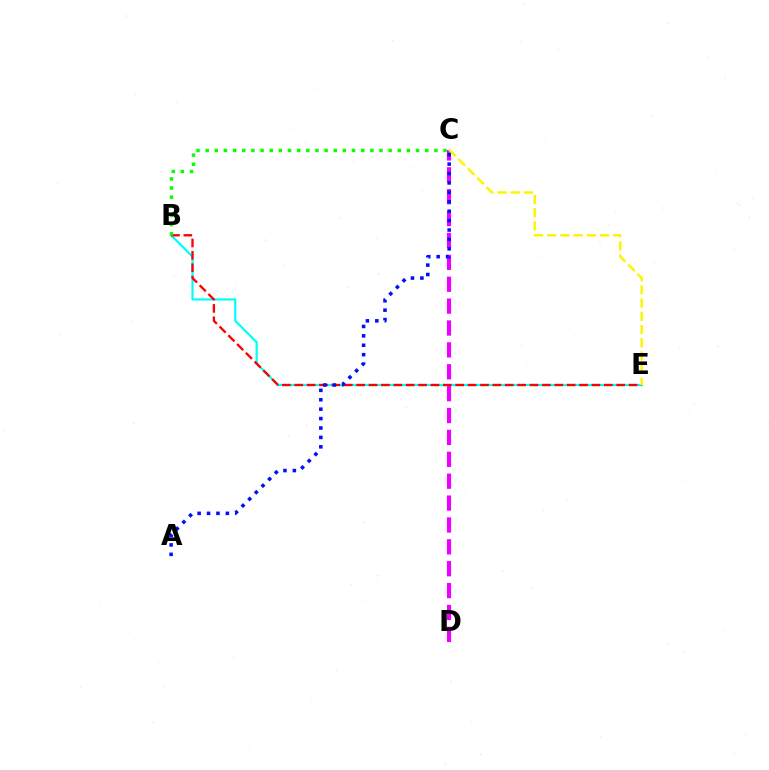{('C', 'D'): [{'color': '#ee00ff', 'line_style': 'dashed', 'thickness': 2.97}], ('B', 'E'): [{'color': '#00fff6', 'line_style': 'solid', 'thickness': 1.59}, {'color': '#ff0000', 'line_style': 'dashed', 'thickness': 1.68}], ('C', 'E'): [{'color': '#fcf500', 'line_style': 'dashed', 'thickness': 1.79}], ('A', 'C'): [{'color': '#0010ff', 'line_style': 'dotted', 'thickness': 2.56}], ('B', 'C'): [{'color': '#08ff00', 'line_style': 'dotted', 'thickness': 2.49}]}